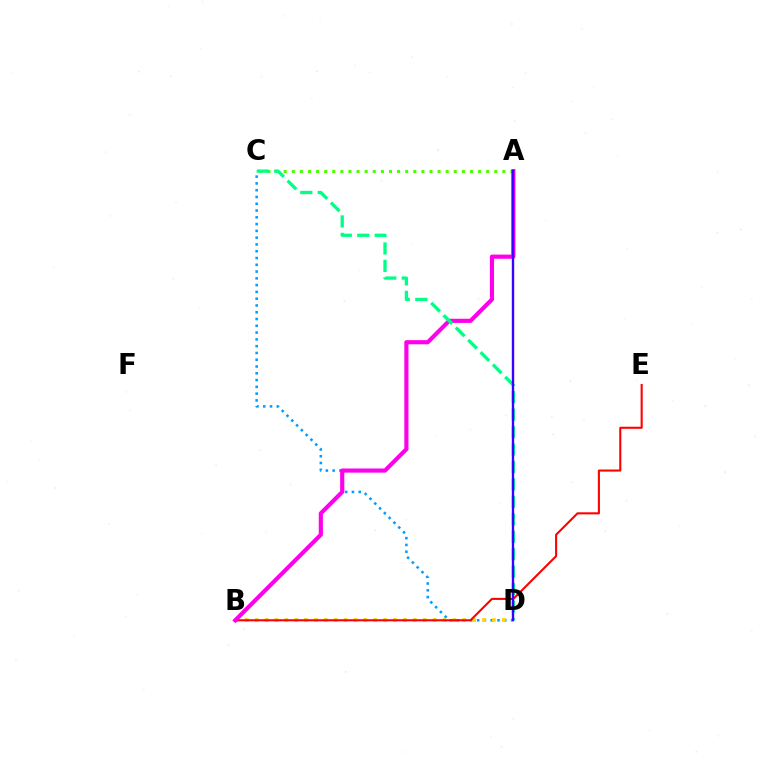{('C', 'D'): [{'color': '#009eff', 'line_style': 'dotted', 'thickness': 1.84}, {'color': '#00ff86', 'line_style': 'dashed', 'thickness': 2.37}], ('B', 'D'): [{'color': '#ffd500', 'line_style': 'dotted', 'thickness': 2.69}], ('A', 'C'): [{'color': '#4fff00', 'line_style': 'dotted', 'thickness': 2.2}], ('B', 'E'): [{'color': '#ff0000', 'line_style': 'solid', 'thickness': 1.5}], ('A', 'B'): [{'color': '#ff00ed', 'line_style': 'solid', 'thickness': 2.99}], ('A', 'D'): [{'color': '#3700ff', 'line_style': 'solid', 'thickness': 1.7}]}